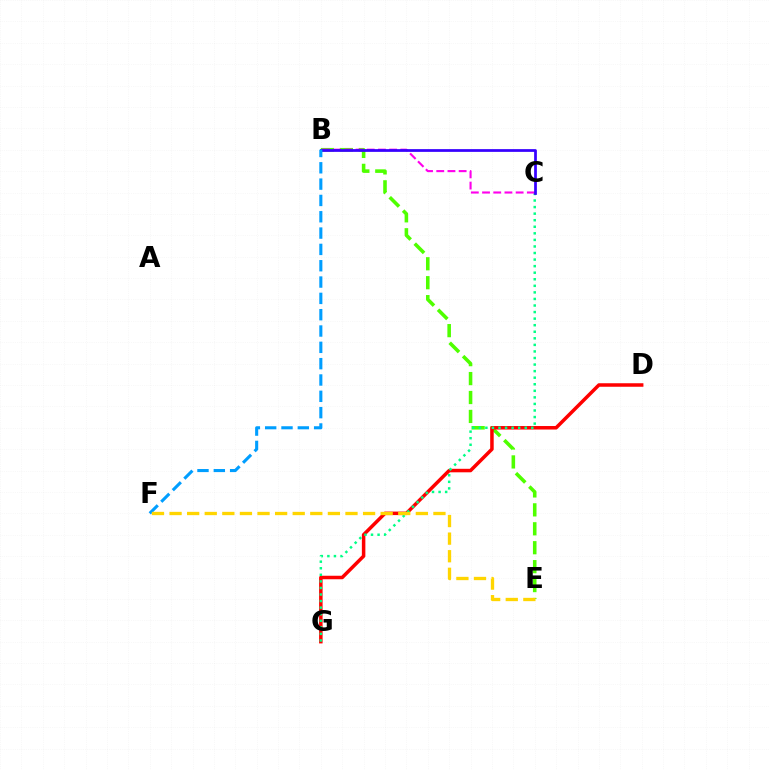{('B', 'E'): [{'color': '#4fff00', 'line_style': 'dashed', 'thickness': 2.57}], ('D', 'G'): [{'color': '#ff0000', 'line_style': 'solid', 'thickness': 2.52}], ('C', 'G'): [{'color': '#00ff86', 'line_style': 'dotted', 'thickness': 1.78}], ('B', 'C'): [{'color': '#ff00ed', 'line_style': 'dashed', 'thickness': 1.52}, {'color': '#3700ff', 'line_style': 'solid', 'thickness': 1.98}], ('B', 'F'): [{'color': '#009eff', 'line_style': 'dashed', 'thickness': 2.22}], ('E', 'F'): [{'color': '#ffd500', 'line_style': 'dashed', 'thickness': 2.39}]}